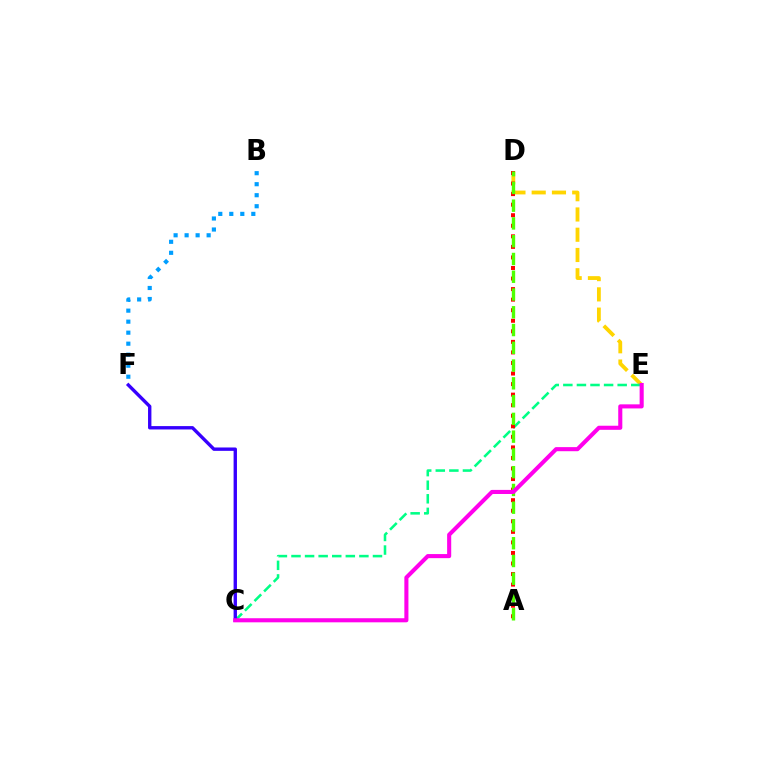{('D', 'E'): [{'color': '#ffd500', 'line_style': 'dashed', 'thickness': 2.75}], ('C', 'E'): [{'color': '#00ff86', 'line_style': 'dashed', 'thickness': 1.85}, {'color': '#ff00ed', 'line_style': 'solid', 'thickness': 2.94}], ('A', 'D'): [{'color': '#ff0000', 'line_style': 'dotted', 'thickness': 2.87}, {'color': '#4fff00', 'line_style': 'dashed', 'thickness': 2.41}], ('B', 'F'): [{'color': '#009eff', 'line_style': 'dotted', 'thickness': 2.99}], ('C', 'F'): [{'color': '#3700ff', 'line_style': 'solid', 'thickness': 2.43}]}